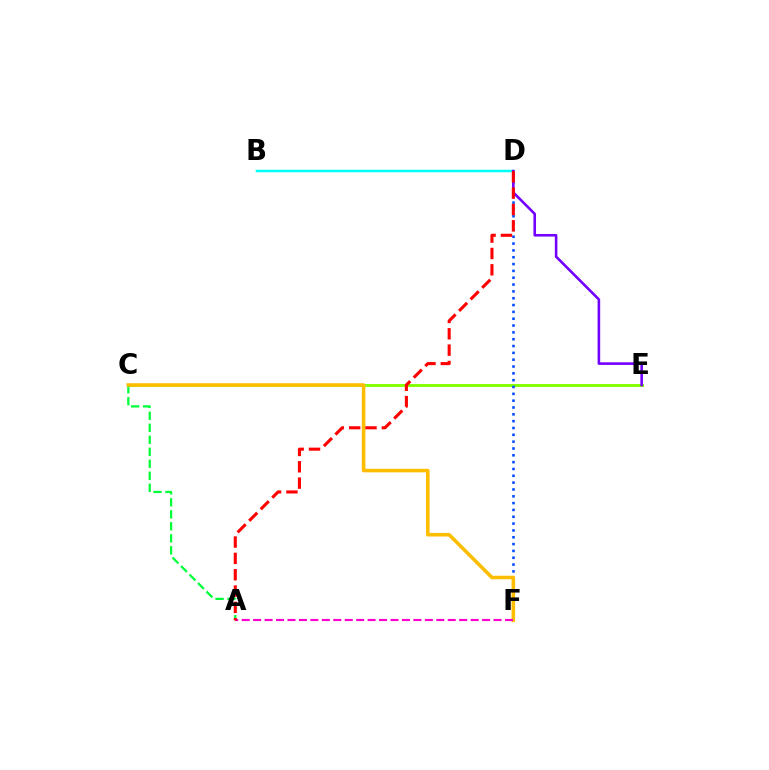{('C', 'E'): [{'color': '#84ff00', 'line_style': 'solid', 'thickness': 2.09}], ('D', 'F'): [{'color': '#004bff', 'line_style': 'dotted', 'thickness': 1.86}], ('B', 'D'): [{'color': '#00fff6', 'line_style': 'solid', 'thickness': 1.79}], ('A', 'C'): [{'color': '#00ff39', 'line_style': 'dashed', 'thickness': 1.63}], ('D', 'E'): [{'color': '#7200ff', 'line_style': 'solid', 'thickness': 1.87}], ('C', 'F'): [{'color': '#ffbd00', 'line_style': 'solid', 'thickness': 2.57}], ('A', 'F'): [{'color': '#ff00cf', 'line_style': 'dashed', 'thickness': 1.56}], ('A', 'D'): [{'color': '#ff0000', 'line_style': 'dashed', 'thickness': 2.22}]}